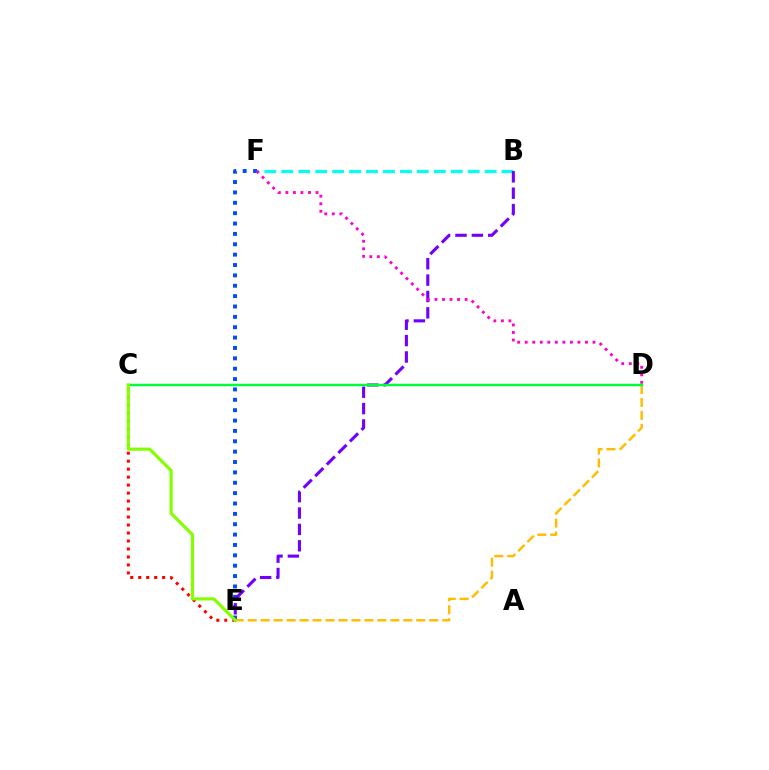{('E', 'F'): [{'color': '#004bff', 'line_style': 'dotted', 'thickness': 2.82}], ('B', 'F'): [{'color': '#00fff6', 'line_style': 'dashed', 'thickness': 2.3}], ('B', 'E'): [{'color': '#7200ff', 'line_style': 'dashed', 'thickness': 2.22}], ('D', 'F'): [{'color': '#ff00cf', 'line_style': 'dotted', 'thickness': 2.05}], ('D', 'E'): [{'color': '#ffbd00', 'line_style': 'dashed', 'thickness': 1.76}], ('C', 'D'): [{'color': '#00ff39', 'line_style': 'solid', 'thickness': 1.75}], ('C', 'E'): [{'color': '#ff0000', 'line_style': 'dotted', 'thickness': 2.17}, {'color': '#84ff00', 'line_style': 'solid', 'thickness': 2.28}]}